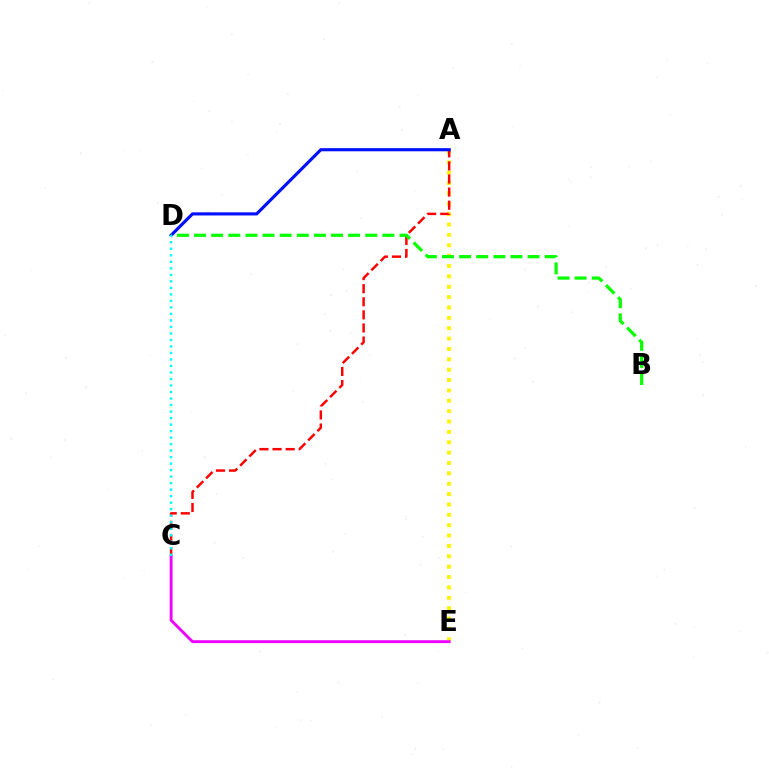{('A', 'E'): [{'color': '#fcf500', 'line_style': 'dotted', 'thickness': 2.82}], ('A', 'C'): [{'color': '#ff0000', 'line_style': 'dashed', 'thickness': 1.78}], ('A', 'D'): [{'color': '#0010ff', 'line_style': 'solid', 'thickness': 2.26}], ('B', 'D'): [{'color': '#08ff00', 'line_style': 'dashed', 'thickness': 2.33}], ('C', 'E'): [{'color': '#ee00ff', 'line_style': 'solid', 'thickness': 2.07}], ('C', 'D'): [{'color': '#00fff6', 'line_style': 'dotted', 'thickness': 1.77}]}